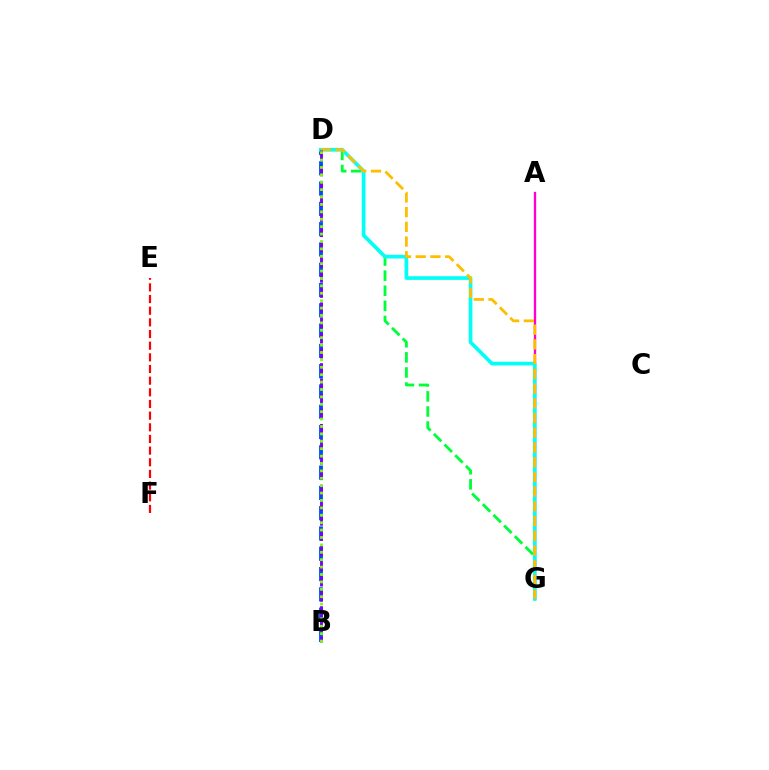{('D', 'G'): [{'color': '#00ff39', 'line_style': 'dashed', 'thickness': 2.05}, {'color': '#00fff6', 'line_style': 'solid', 'thickness': 2.65}, {'color': '#ffbd00', 'line_style': 'dashed', 'thickness': 2.0}], ('A', 'G'): [{'color': '#ff00cf', 'line_style': 'solid', 'thickness': 1.68}], ('B', 'D'): [{'color': '#004bff', 'line_style': 'dashed', 'thickness': 2.76}, {'color': '#7200ff', 'line_style': 'dashed', 'thickness': 2.06}, {'color': '#84ff00', 'line_style': 'dotted', 'thickness': 2.01}], ('E', 'F'): [{'color': '#ff0000', 'line_style': 'dashed', 'thickness': 1.58}]}